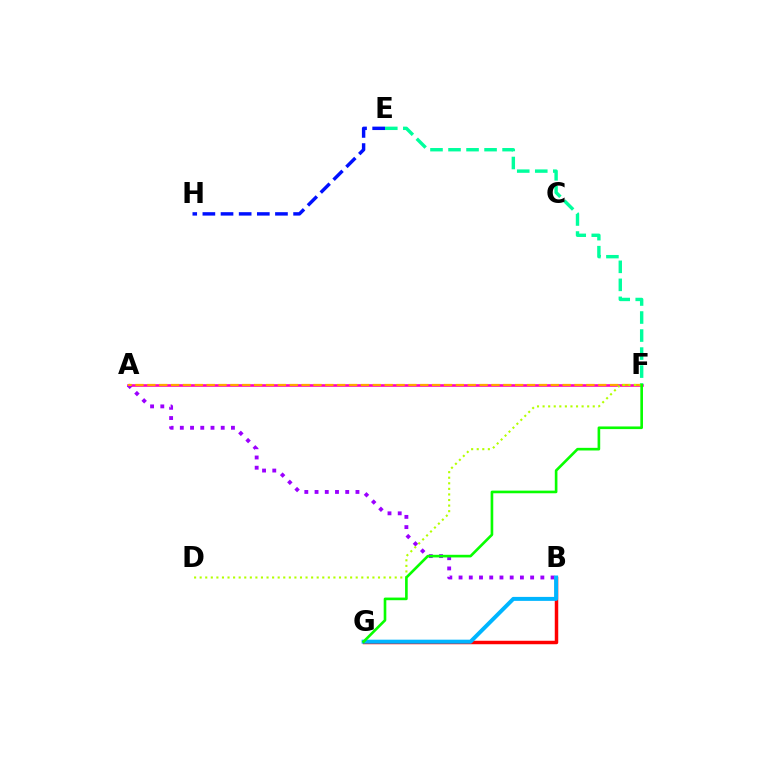{('A', 'F'): [{'color': '#ff00bd', 'line_style': 'solid', 'thickness': 1.88}, {'color': '#ffa500', 'line_style': 'dashed', 'thickness': 1.61}], ('A', 'B'): [{'color': '#9b00ff', 'line_style': 'dotted', 'thickness': 2.78}], ('E', 'F'): [{'color': '#00ff9d', 'line_style': 'dashed', 'thickness': 2.45}], ('B', 'G'): [{'color': '#ff0000', 'line_style': 'solid', 'thickness': 2.5}, {'color': '#00b5ff', 'line_style': 'solid', 'thickness': 2.86}], ('E', 'H'): [{'color': '#0010ff', 'line_style': 'dashed', 'thickness': 2.47}], ('D', 'F'): [{'color': '#b3ff00', 'line_style': 'dotted', 'thickness': 1.51}], ('F', 'G'): [{'color': '#08ff00', 'line_style': 'solid', 'thickness': 1.9}]}